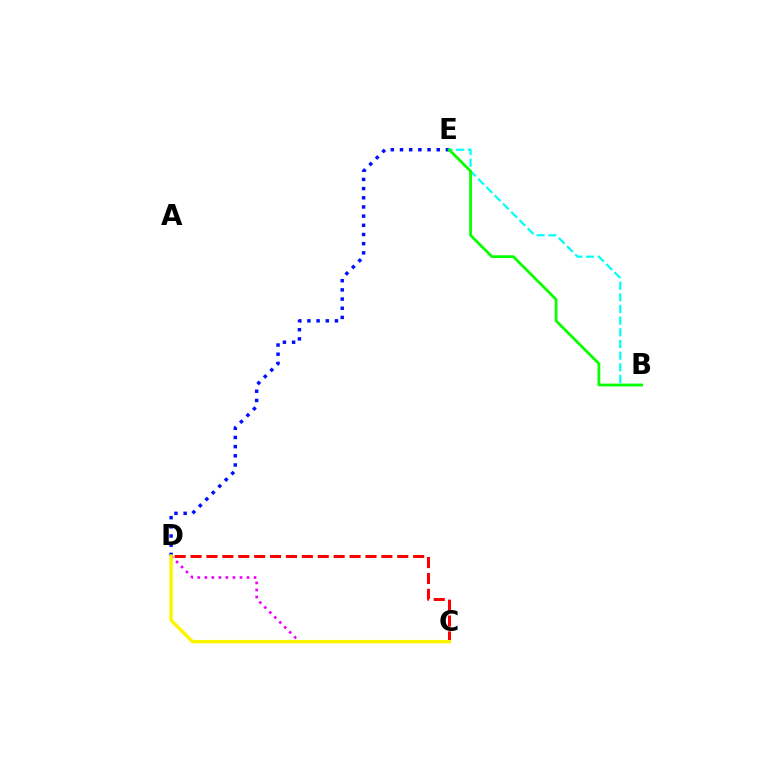{('D', 'E'): [{'color': '#0010ff', 'line_style': 'dotted', 'thickness': 2.49}], ('C', 'D'): [{'color': '#ee00ff', 'line_style': 'dotted', 'thickness': 1.91}, {'color': '#ff0000', 'line_style': 'dashed', 'thickness': 2.16}, {'color': '#fcf500', 'line_style': 'solid', 'thickness': 2.48}], ('B', 'E'): [{'color': '#00fff6', 'line_style': 'dashed', 'thickness': 1.58}, {'color': '#08ff00', 'line_style': 'solid', 'thickness': 1.99}]}